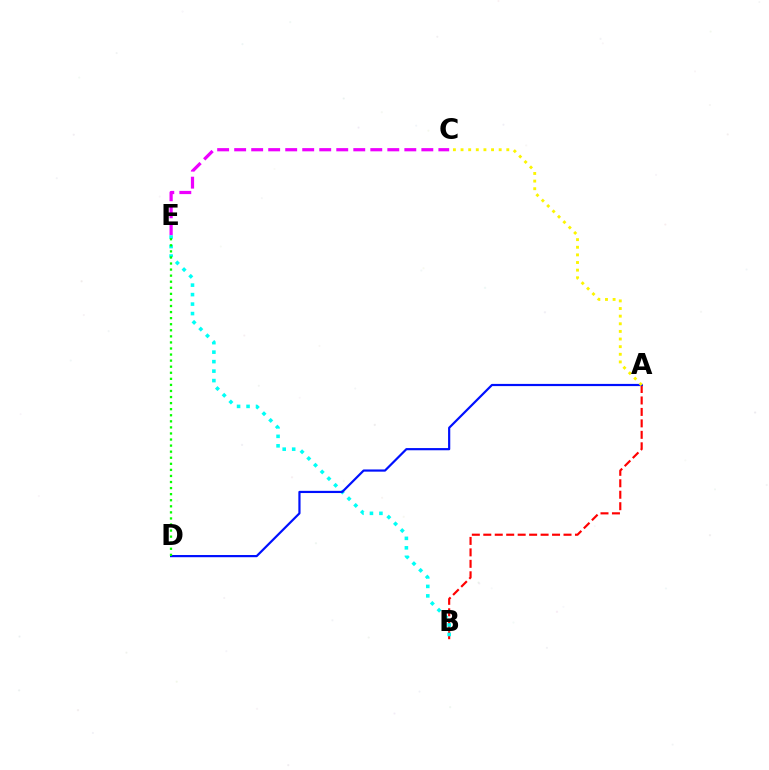{('C', 'E'): [{'color': '#ee00ff', 'line_style': 'dashed', 'thickness': 2.31}], ('A', 'B'): [{'color': '#ff0000', 'line_style': 'dashed', 'thickness': 1.56}], ('B', 'E'): [{'color': '#00fff6', 'line_style': 'dotted', 'thickness': 2.58}], ('A', 'D'): [{'color': '#0010ff', 'line_style': 'solid', 'thickness': 1.58}], ('D', 'E'): [{'color': '#08ff00', 'line_style': 'dotted', 'thickness': 1.65}], ('A', 'C'): [{'color': '#fcf500', 'line_style': 'dotted', 'thickness': 2.07}]}